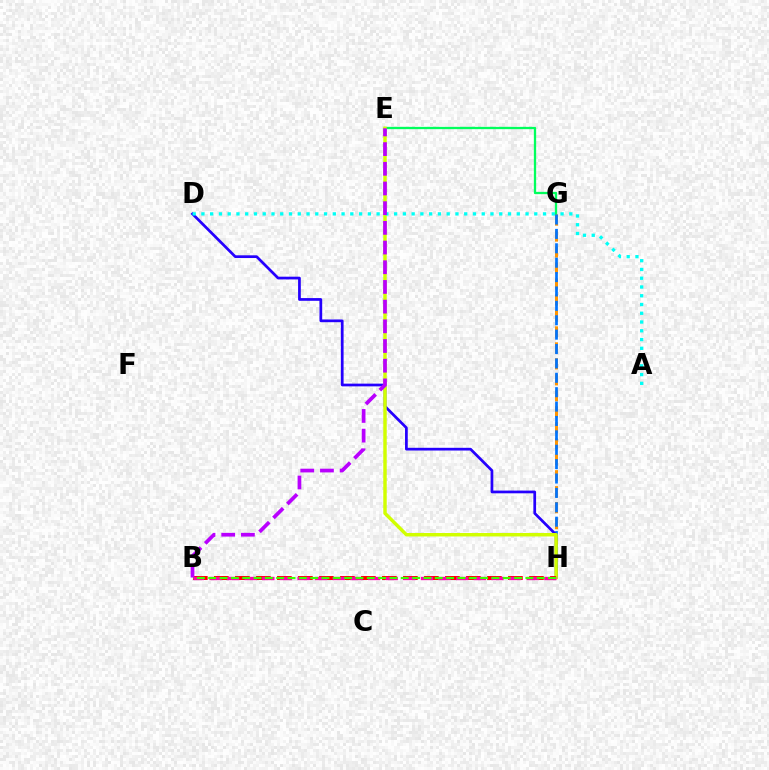{('E', 'G'): [{'color': '#00ff5c', 'line_style': 'solid', 'thickness': 1.65}], ('G', 'H'): [{'color': '#ff9400', 'line_style': 'dashed', 'thickness': 2.17}, {'color': '#0074ff', 'line_style': 'dashed', 'thickness': 1.95}], ('D', 'H'): [{'color': '#2500ff', 'line_style': 'solid', 'thickness': 1.96}], ('E', 'H'): [{'color': '#d1ff00', 'line_style': 'solid', 'thickness': 2.48}], ('B', 'H'): [{'color': '#ff0000', 'line_style': 'dashed', 'thickness': 2.85}, {'color': '#ff00ac', 'line_style': 'dashed', 'thickness': 2.39}, {'color': '#3dff00', 'line_style': 'dashed', 'thickness': 1.54}], ('A', 'D'): [{'color': '#00fff6', 'line_style': 'dotted', 'thickness': 2.38}], ('B', 'E'): [{'color': '#b900ff', 'line_style': 'dashed', 'thickness': 2.68}]}